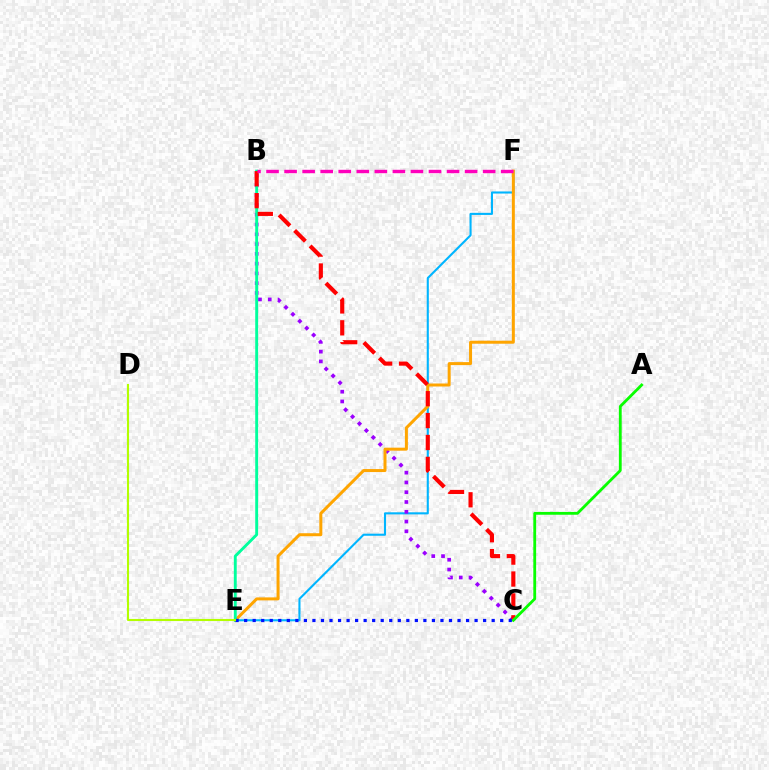{('E', 'F'): [{'color': '#00b5ff', 'line_style': 'solid', 'thickness': 1.51}, {'color': '#ffa500', 'line_style': 'solid', 'thickness': 2.16}], ('B', 'C'): [{'color': '#9b00ff', 'line_style': 'dotted', 'thickness': 2.66}, {'color': '#ff0000', 'line_style': 'dashed', 'thickness': 2.97}], ('B', 'E'): [{'color': '#00ff9d', 'line_style': 'solid', 'thickness': 2.08}], ('A', 'C'): [{'color': '#08ff00', 'line_style': 'solid', 'thickness': 2.03}], ('C', 'E'): [{'color': '#0010ff', 'line_style': 'dotted', 'thickness': 2.32}], ('B', 'F'): [{'color': '#ff00bd', 'line_style': 'dashed', 'thickness': 2.45}], ('D', 'E'): [{'color': '#b3ff00', 'line_style': 'solid', 'thickness': 1.51}]}